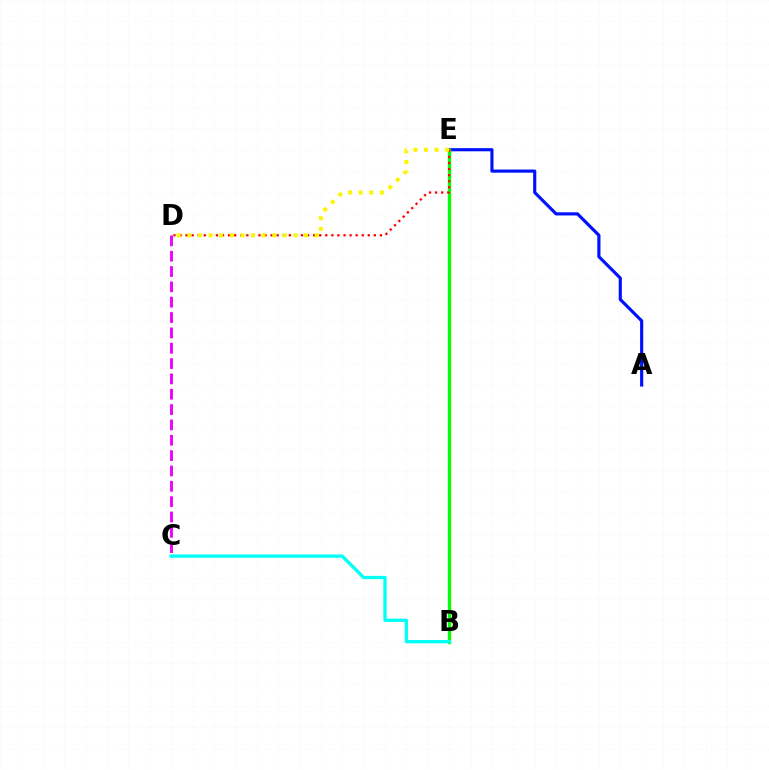{('A', 'E'): [{'color': '#0010ff', 'line_style': 'solid', 'thickness': 2.27}], ('B', 'E'): [{'color': '#08ff00', 'line_style': 'solid', 'thickness': 2.39}], ('B', 'C'): [{'color': '#00fff6', 'line_style': 'solid', 'thickness': 2.38}], ('C', 'D'): [{'color': '#ee00ff', 'line_style': 'dashed', 'thickness': 2.08}], ('D', 'E'): [{'color': '#ff0000', 'line_style': 'dotted', 'thickness': 1.65}, {'color': '#fcf500', 'line_style': 'dotted', 'thickness': 2.88}]}